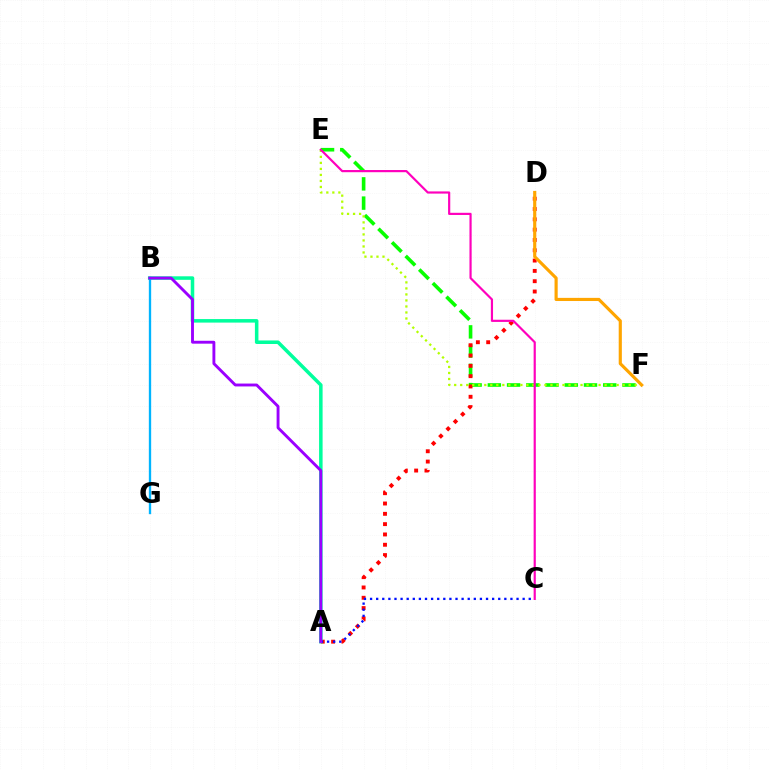{('E', 'F'): [{'color': '#08ff00', 'line_style': 'dashed', 'thickness': 2.61}, {'color': '#b3ff00', 'line_style': 'dotted', 'thickness': 1.63}], ('A', 'D'): [{'color': '#ff0000', 'line_style': 'dotted', 'thickness': 2.8}], ('A', 'B'): [{'color': '#00ff9d', 'line_style': 'solid', 'thickness': 2.54}, {'color': '#9b00ff', 'line_style': 'solid', 'thickness': 2.08}], ('A', 'C'): [{'color': '#0010ff', 'line_style': 'dotted', 'thickness': 1.66}], ('B', 'G'): [{'color': '#00b5ff', 'line_style': 'solid', 'thickness': 1.68}], ('D', 'F'): [{'color': '#ffa500', 'line_style': 'solid', 'thickness': 2.27}], ('C', 'E'): [{'color': '#ff00bd', 'line_style': 'solid', 'thickness': 1.57}]}